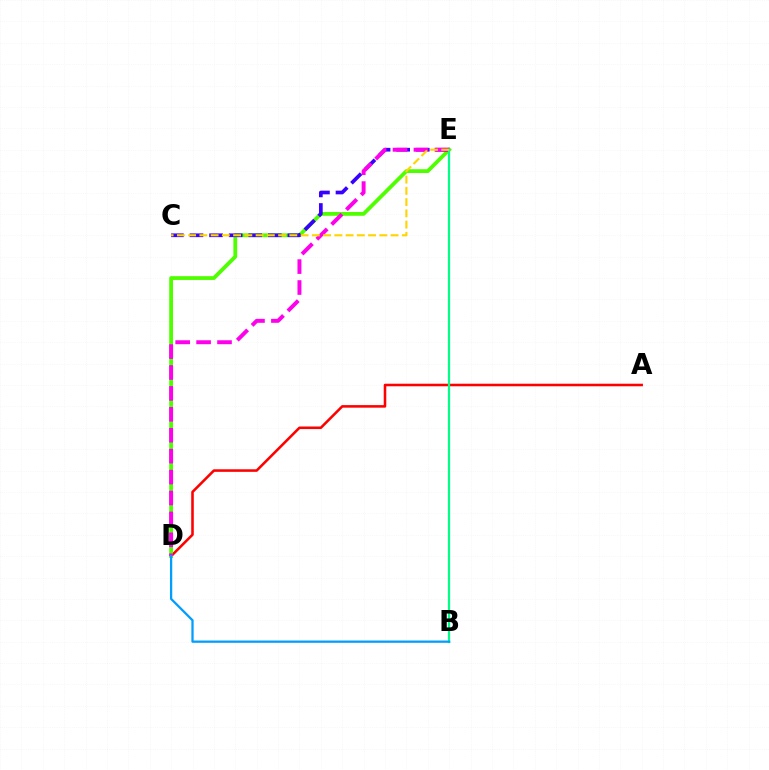{('A', 'D'): [{'color': '#ff0000', 'line_style': 'solid', 'thickness': 1.84}], ('D', 'E'): [{'color': '#4fff00', 'line_style': 'solid', 'thickness': 2.74}, {'color': '#ff00ed', 'line_style': 'dashed', 'thickness': 2.84}], ('C', 'E'): [{'color': '#3700ff', 'line_style': 'dashed', 'thickness': 2.66}, {'color': '#ffd500', 'line_style': 'dashed', 'thickness': 1.53}], ('B', 'E'): [{'color': '#00ff86', 'line_style': 'solid', 'thickness': 1.59}], ('B', 'D'): [{'color': '#009eff', 'line_style': 'solid', 'thickness': 1.63}]}